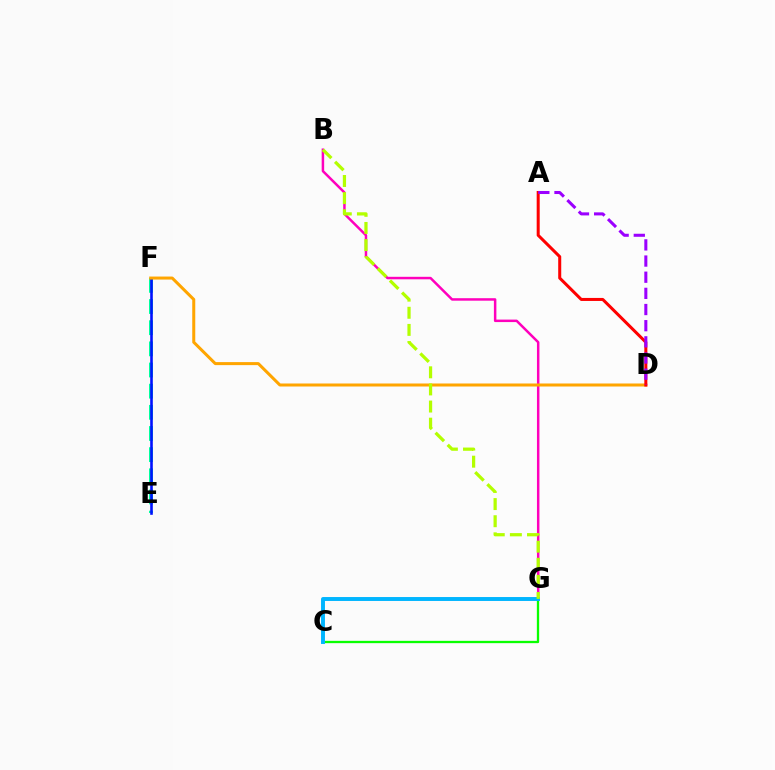{('C', 'G'): [{'color': '#08ff00', 'line_style': 'solid', 'thickness': 1.66}, {'color': '#00b5ff', 'line_style': 'solid', 'thickness': 2.83}], ('E', 'F'): [{'color': '#00ff9d', 'line_style': 'dashed', 'thickness': 2.87}, {'color': '#0010ff', 'line_style': 'solid', 'thickness': 1.87}], ('B', 'G'): [{'color': '#ff00bd', 'line_style': 'solid', 'thickness': 1.79}, {'color': '#b3ff00', 'line_style': 'dashed', 'thickness': 2.33}], ('D', 'F'): [{'color': '#ffa500', 'line_style': 'solid', 'thickness': 2.17}], ('A', 'D'): [{'color': '#ff0000', 'line_style': 'solid', 'thickness': 2.17}, {'color': '#9b00ff', 'line_style': 'dashed', 'thickness': 2.19}]}